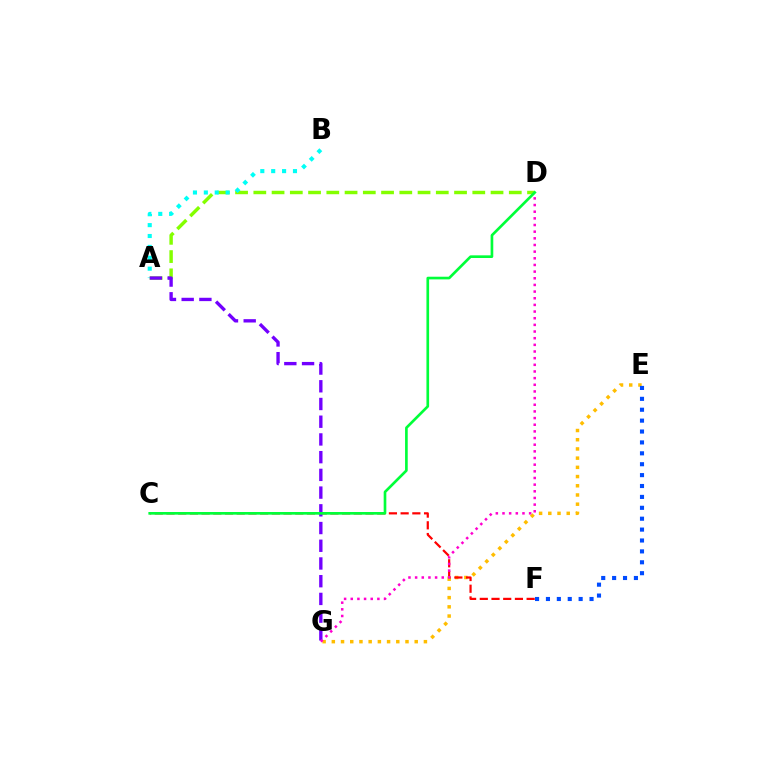{('E', 'G'): [{'color': '#ffbd00', 'line_style': 'dotted', 'thickness': 2.5}], ('A', 'D'): [{'color': '#84ff00', 'line_style': 'dashed', 'thickness': 2.48}], ('E', 'F'): [{'color': '#004bff', 'line_style': 'dotted', 'thickness': 2.96}], ('C', 'F'): [{'color': '#ff0000', 'line_style': 'dashed', 'thickness': 1.59}], ('A', 'B'): [{'color': '#00fff6', 'line_style': 'dotted', 'thickness': 2.96}], ('A', 'G'): [{'color': '#7200ff', 'line_style': 'dashed', 'thickness': 2.41}], ('D', 'G'): [{'color': '#ff00cf', 'line_style': 'dotted', 'thickness': 1.81}], ('C', 'D'): [{'color': '#00ff39', 'line_style': 'solid', 'thickness': 1.92}]}